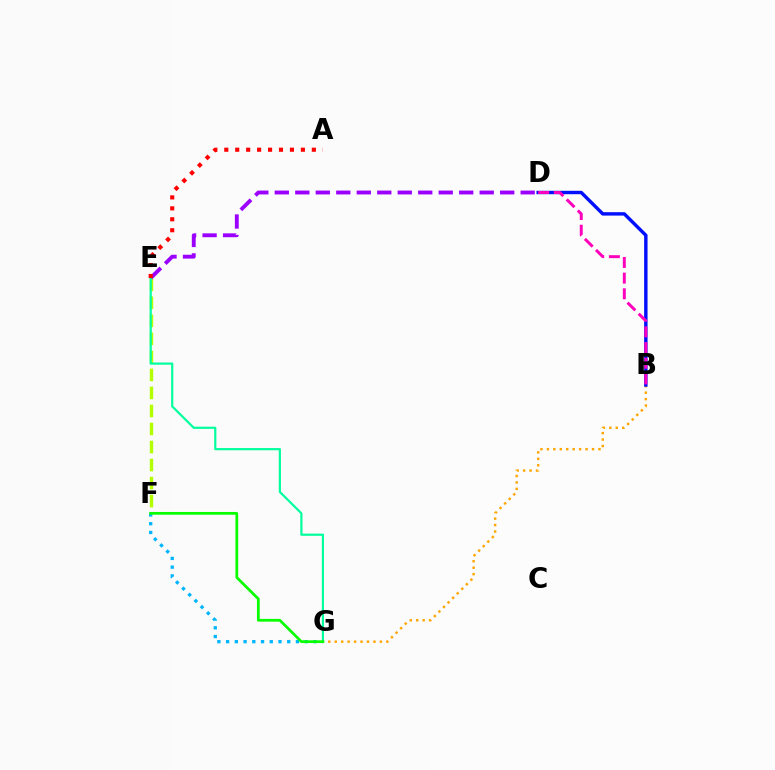{('E', 'F'): [{'color': '#b3ff00', 'line_style': 'dashed', 'thickness': 2.45}], ('B', 'G'): [{'color': '#ffa500', 'line_style': 'dotted', 'thickness': 1.75}], ('B', 'D'): [{'color': '#0010ff', 'line_style': 'solid', 'thickness': 2.46}, {'color': '#ff00bd', 'line_style': 'dashed', 'thickness': 2.13}], ('D', 'E'): [{'color': '#9b00ff', 'line_style': 'dashed', 'thickness': 2.78}], ('F', 'G'): [{'color': '#00b5ff', 'line_style': 'dotted', 'thickness': 2.37}, {'color': '#08ff00', 'line_style': 'solid', 'thickness': 1.98}], ('E', 'G'): [{'color': '#00ff9d', 'line_style': 'solid', 'thickness': 1.58}], ('A', 'E'): [{'color': '#ff0000', 'line_style': 'dotted', 'thickness': 2.97}]}